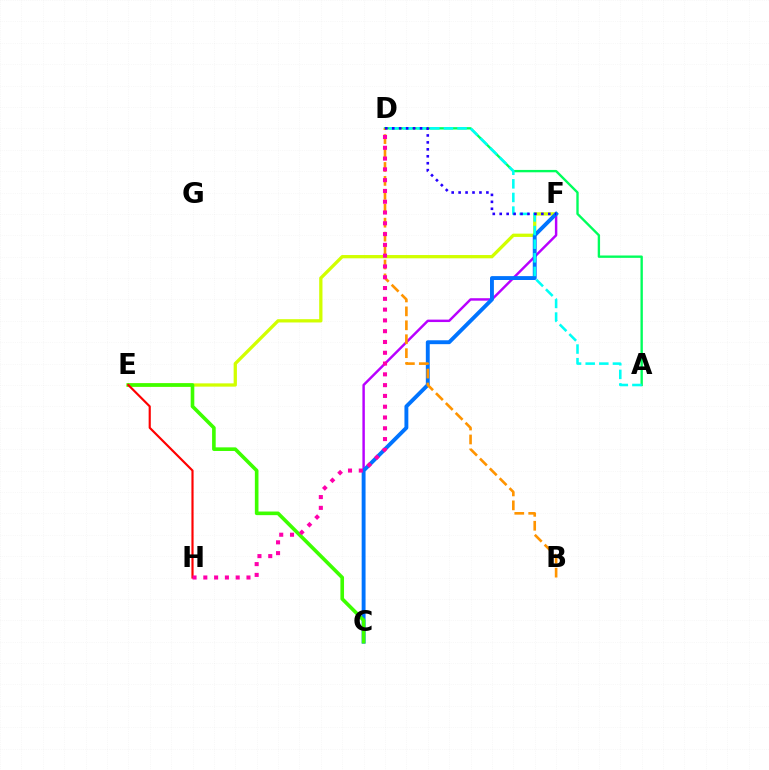{('C', 'F'): [{'color': '#b900ff', 'line_style': 'solid', 'thickness': 1.76}, {'color': '#0074ff', 'line_style': 'solid', 'thickness': 2.8}], ('E', 'F'): [{'color': '#d1ff00', 'line_style': 'solid', 'thickness': 2.36}], ('A', 'D'): [{'color': '#00ff5c', 'line_style': 'solid', 'thickness': 1.7}, {'color': '#00fff6', 'line_style': 'dashed', 'thickness': 1.85}], ('C', 'E'): [{'color': '#3dff00', 'line_style': 'solid', 'thickness': 2.61}], ('B', 'D'): [{'color': '#ff9400', 'line_style': 'dashed', 'thickness': 1.89}], ('E', 'H'): [{'color': '#ff0000', 'line_style': 'solid', 'thickness': 1.55}], ('D', 'H'): [{'color': '#ff00ac', 'line_style': 'dotted', 'thickness': 2.93}], ('D', 'F'): [{'color': '#2500ff', 'line_style': 'dotted', 'thickness': 1.89}]}